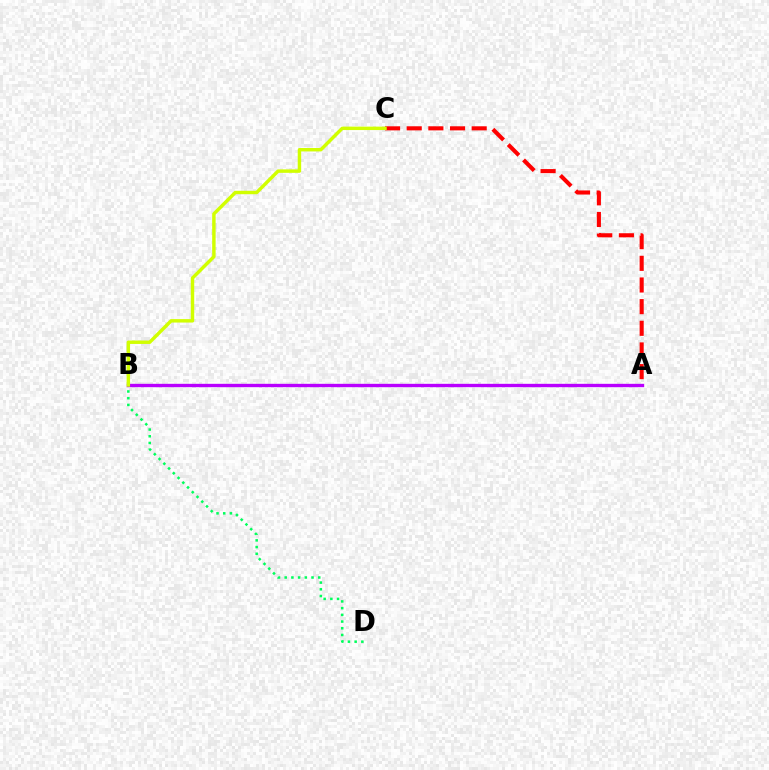{('A', 'B'): [{'color': '#0074ff', 'line_style': 'dotted', 'thickness': 2.15}, {'color': '#b900ff', 'line_style': 'solid', 'thickness': 2.42}], ('B', 'D'): [{'color': '#00ff5c', 'line_style': 'dotted', 'thickness': 1.82}], ('A', 'C'): [{'color': '#ff0000', 'line_style': 'dashed', 'thickness': 2.94}], ('B', 'C'): [{'color': '#d1ff00', 'line_style': 'solid', 'thickness': 2.48}]}